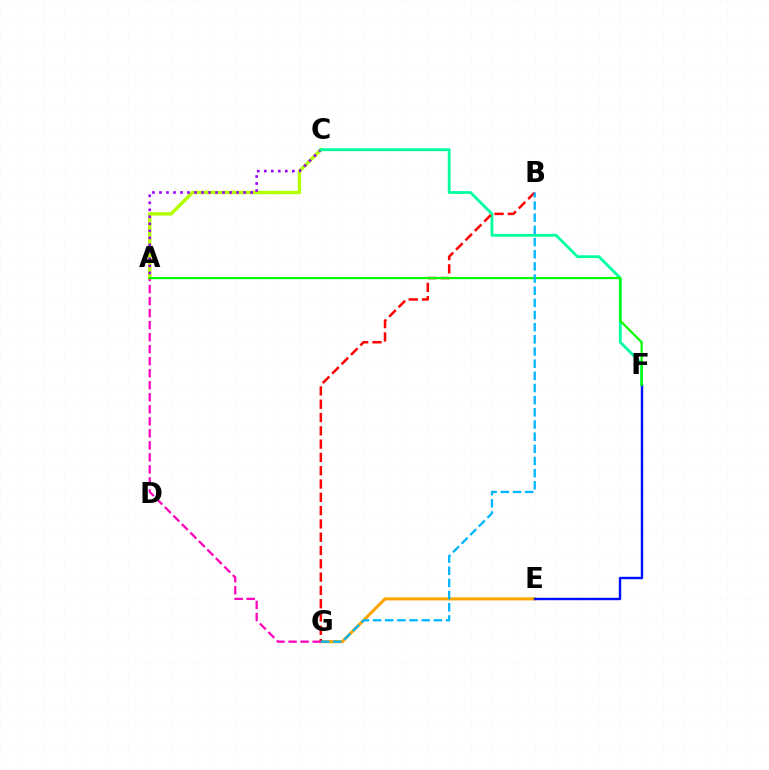{('A', 'C'): [{'color': '#b3ff00', 'line_style': 'solid', 'thickness': 2.46}, {'color': '#9b00ff', 'line_style': 'dotted', 'thickness': 1.9}], ('E', 'G'): [{'color': '#ffa500', 'line_style': 'solid', 'thickness': 2.22}], ('C', 'F'): [{'color': '#00ff9d', 'line_style': 'solid', 'thickness': 2.01}], ('B', 'G'): [{'color': '#ff0000', 'line_style': 'dashed', 'thickness': 1.81}, {'color': '#00b5ff', 'line_style': 'dashed', 'thickness': 1.65}], ('A', 'G'): [{'color': '#ff00bd', 'line_style': 'dashed', 'thickness': 1.63}], ('E', 'F'): [{'color': '#0010ff', 'line_style': 'solid', 'thickness': 1.74}], ('A', 'F'): [{'color': '#08ff00', 'line_style': 'solid', 'thickness': 1.59}]}